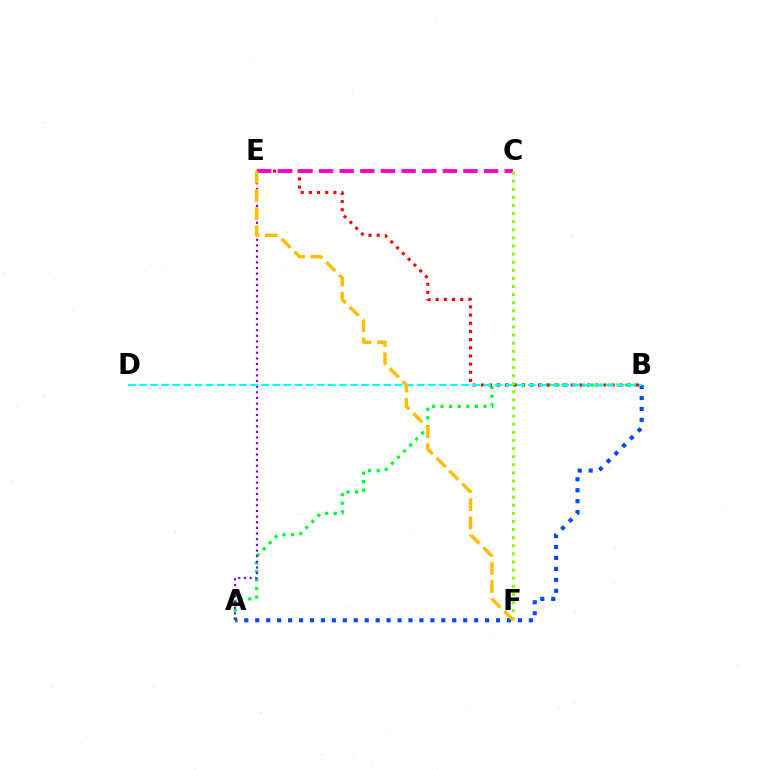{('A', 'B'): [{'color': '#00ff39', 'line_style': 'dotted', 'thickness': 2.33}, {'color': '#004bff', 'line_style': 'dotted', 'thickness': 2.97}], ('A', 'E'): [{'color': '#7200ff', 'line_style': 'dotted', 'thickness': 1.54}], ('B', 'E'): [{'color': '#ff0000', 'line_style': 'dotted', 'thickness': 2.22}], ('C', 'E'): [{'color': '#ff00cf', 'line_style': 'dashed', 'thickness': 2.8}], ('B', 'D'): [{'color': '#00fff6', 'line_style': 'dashed', 'thickness': 1.51}], ('C', 'F'): [{'color': '#84ff00', 'line_style': 'dotted', 'thickness': 2.2}], ('E', 'F'): [{'color': '#ffbd00', 'line_style': 'dashed', 'thickness': 2.46}]}